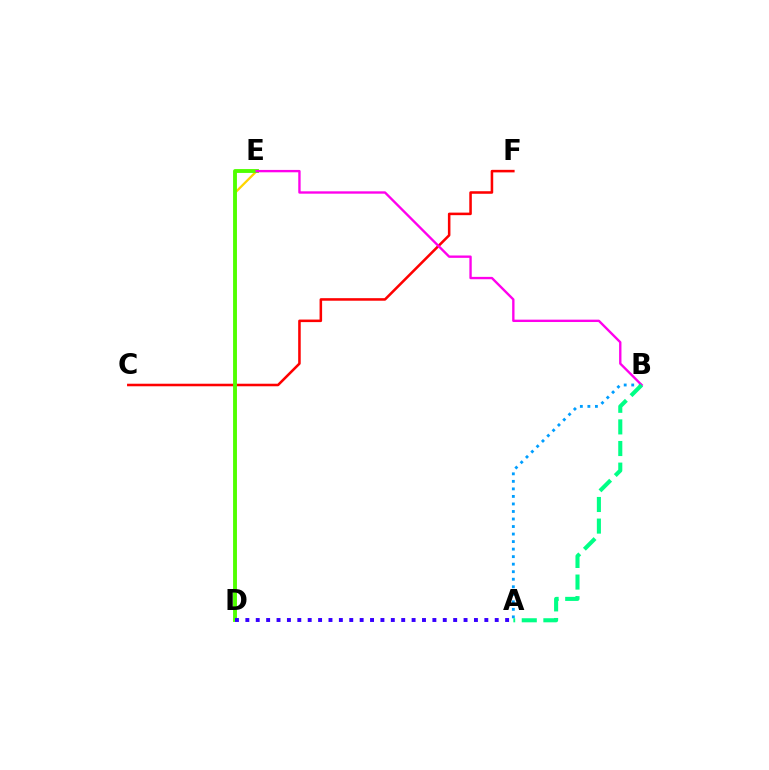{('A', 'B'): [{'color': '#009eff', 'line_style': 'dotted', 'thickness': 2.05}, {'color': '#00ff86', 'line_style': 'dashed', 'thickness': 2.94}], ('C', 'F'): [{'color': '#ff0000', 'line_style': 'solid', 'thickness': 1.83}], ('D', 'E'): [{'color': '#ffd500', 'line_style': 'solid', 'thickness': 1.63}, {'color': '#4fff00', 'line_style': 'solid', 'thickness': 2.78}], ('A', 'D'): [{'color': '#3700ff', 'line_style': 'dotted', 'thickness': 2.82}], ('B', 'E'): [{'color': '#ff00ed', 'line_style': 'solid', 'thickness': 1.7}]}